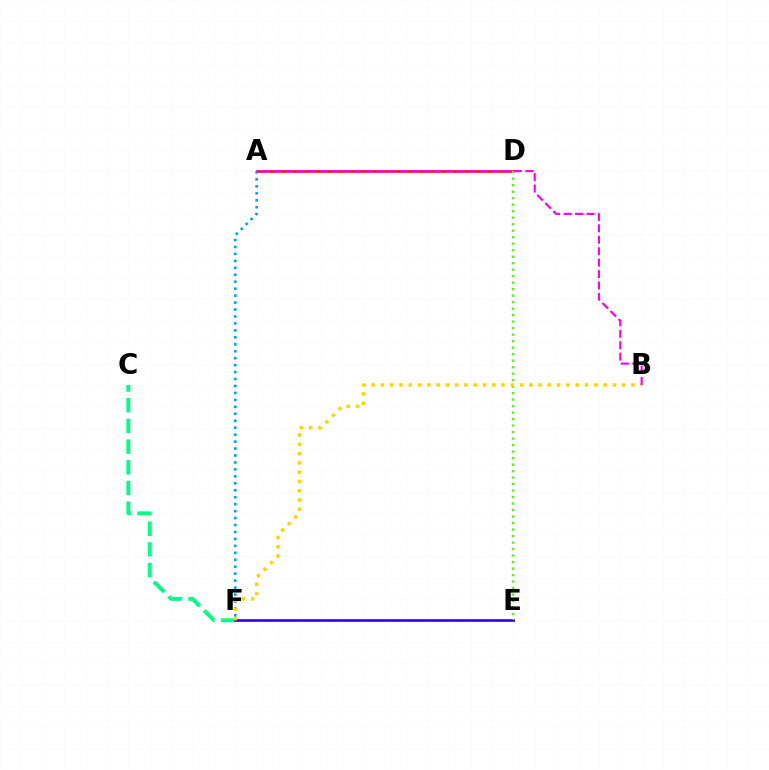{('C', 'F'): [{'color': '#00ff86', 'line_style': 'dashed', 'thickness': 2.81}], ('A', 'D'): [{'color': '#ff0000', 'line_style': 'solid', 'thickness': 1.82}], ('E', 'F'): [{'color': '#3700ff', 'line_style': 'solid', 'thickness': 1.94}], ('D', 'E'): [{'color': '#4fff00', 'line_style': 'dotted', 'thickness': 1.77}], ('A', 'F'): [{'color': '#009eff', 'line_style': 'dotted', 'thickness': 1.89}], ('B', 'F'): [{'color': '#ffd500', 'line_style': 'dotted', 'thickness': 2.52}], ('A', 'B'): [{'color': '#ff00ed', 'line_style': 'dashed', 'thickness': 1.55}]}